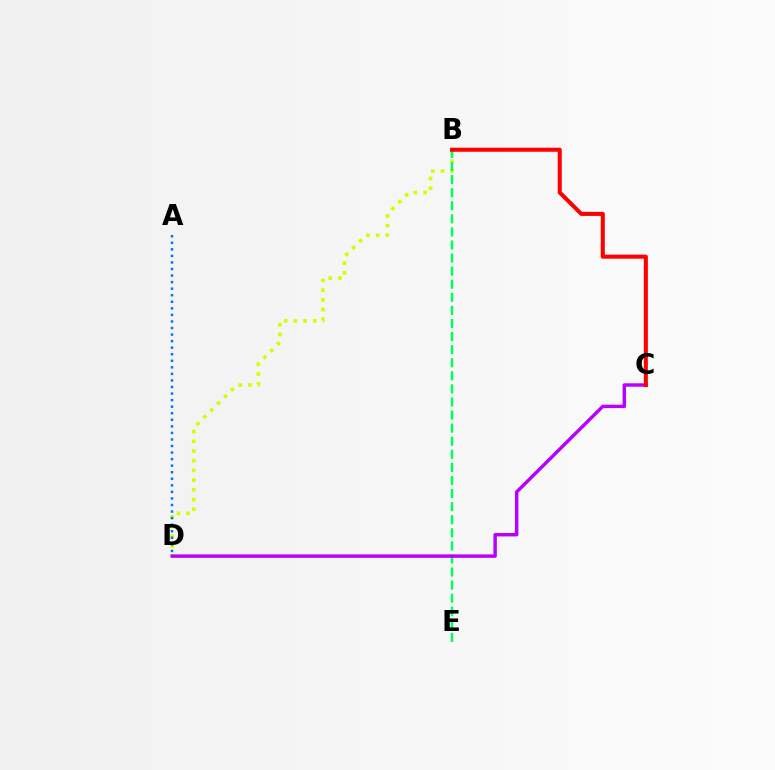{('B', 'D'): [{'color': '#d1ff00', 'line_style': 'dotted', 'thickness': 2.64}], ('B', 'E'): [{'color': '#00ff5c', 'line_style': 'dashed', 'thickness': 1.78}], ('A', 'D'): [{'color': '#0074ff', 'line_style': 'dotted', 'thickness': 1.78}], ('C', 'D'): [{'color': '#b900ff', 'line_style': 'solid', 'thickness': 2.47}], ('B', 'C'): [{'color': '#ff0000', 'line_style': 'solid', 'thickness': 2.93}]}